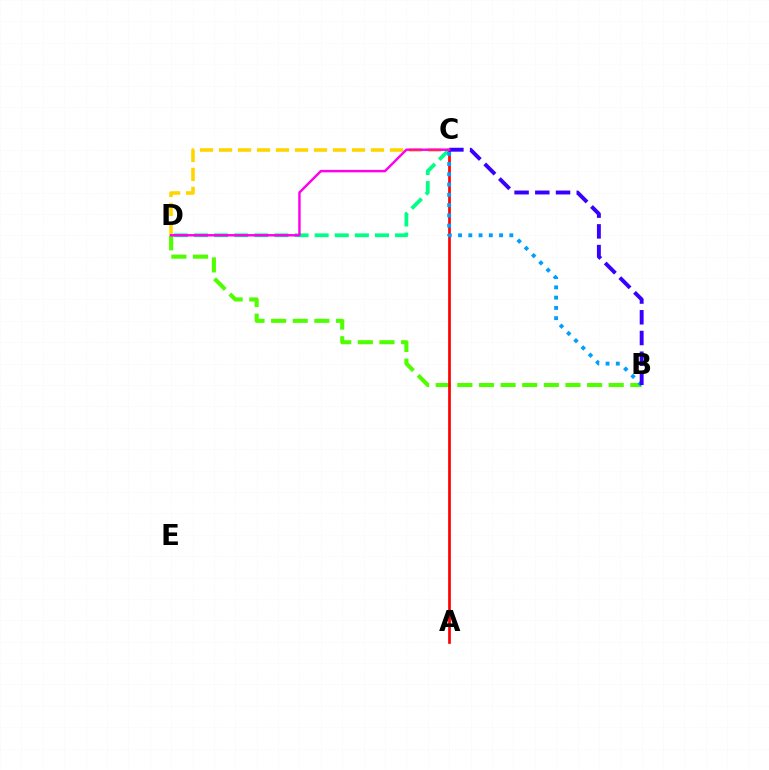{('C', 'D'): [{'color': '#ffd500', 'line_style': 'dashed', 'thickness': 2.58}, {'color': '#00ff86', 'line_style': 'dashed', 'thickness': 2.73}, {'color': '#ff00ed', 'line_style': 'solid', 'thickness': 1.76}], ('B', 'D'): [{'color': '#4fff00', 'line_style': 'dashed', 'thickness': 2.94}], ('A', 'C'): [{'color': '#ff0000', 'line_style': 'solid', 'thickness': 1.95}], ('B', 'C'): [{'color': '#009eff', 'line_style': 'dotted', 'thickness': 2.79}, {'color': '#3700ff', 'line_style': 'dashed', 'thickness': 2.82}]}